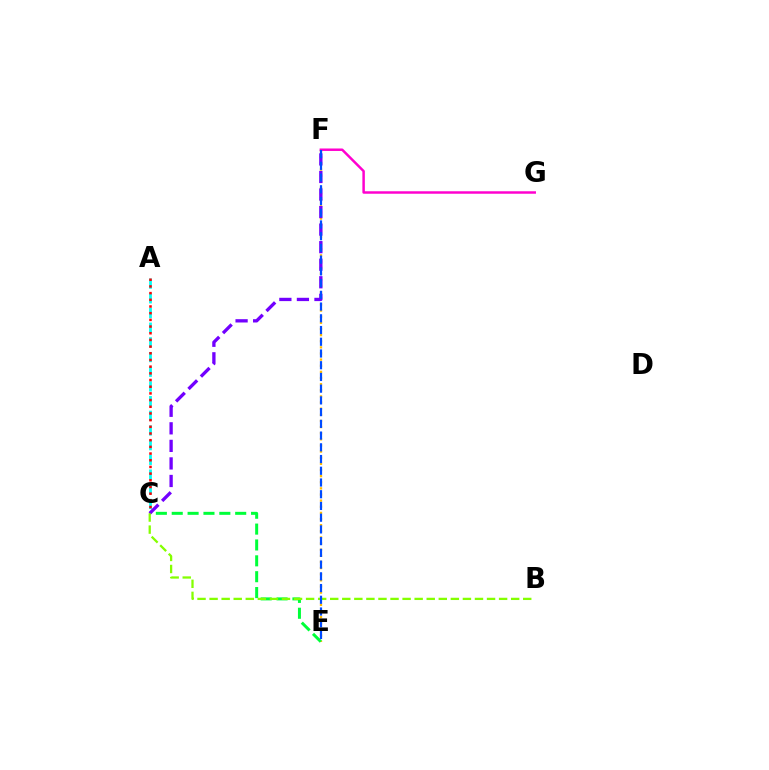{('E', 'F'): [{'color': '#ffbd00', 'line_style': 'dotted', 'thickness': 1.67}, {'color': '#004bff', 'line_style': 'dashed', 'thickness': 1.59}], ('A', 'C'): [{'color': '#00fff6', 'line_style': 'dashed', 'thickness': 2.0}, {'color': '#ff0000', 'line_style': 'dotted', 'thickness': 1.82}], ('C', 'E'): [{'color': '#00ff39', 'line_style': 'dashed', 'thickness': 2.16}], ('C', 'F'): [{'color': '#7200ff', 'line_style': 'dashed', 'thickness': 2.38}], ('B', 'C'): [{'color': '#84ff00', 'line_style': 'dashed', 'thickness': 1.64}], ('F', 'G'): [{'color': '#ff00cf', 'line_style': 'solid', 'thickness': 1.78}]}